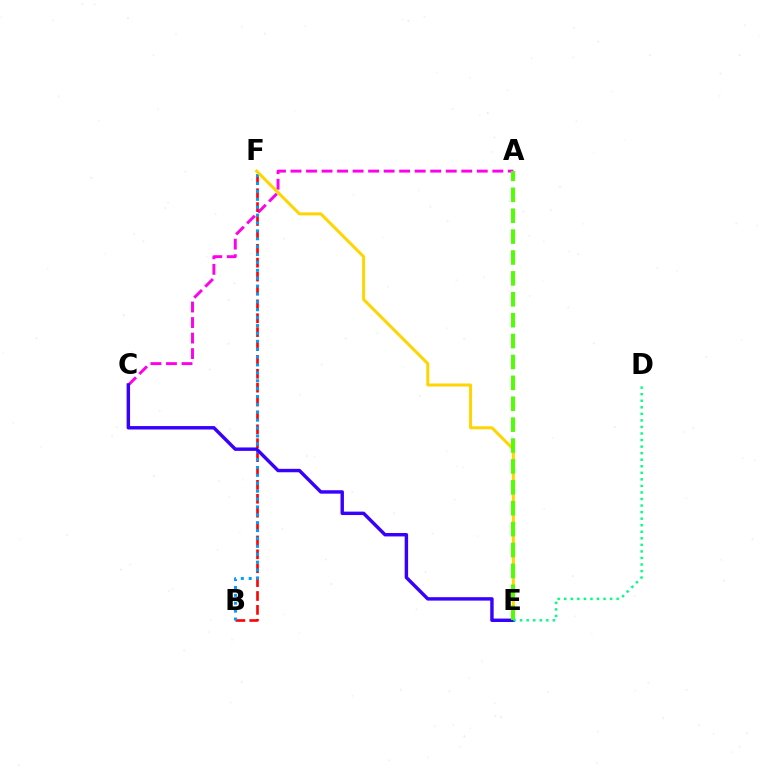{('A', 'C'): [{'color': '#ff00ed', 'line_style': 'dashed', 'thickness': 2.11}], ('B', 'F'): [{'color': '#ff0000', 'line_style': 'dashed', 'thickness': 1.89}, {'color': '#009eff', 'line_style': 'dotted', 'thickness': 2.14}], ('E', 'F'): [{'color': '#ffd500', 'line_style': 'solid', 'thickness': 2.16}], ('C', 'E'): [{'color': '#3700ff', 'line_style': 'solid', 'thickness': 2.46}], ('A', 'E'): [{'color': '#4fff00', 'line_style': 'dashed', 'thickness': 2.84}], ('D', 'E'): [{'color': '#00ff86', 'line_style': 'dotted', 'thickness': 1.78}]}